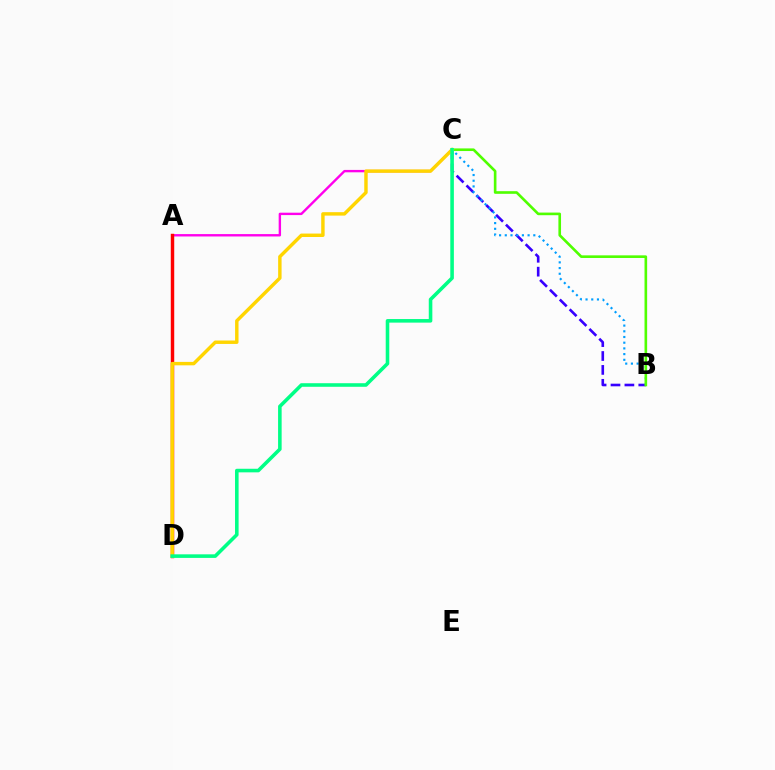{('A', 'C'): [{'color': '#ff00ed', 'line_style': 'solid', 'thickness': 1.72}], ('B', 'C'): [{'color': '#3700ff', 'line_style': 'dashed', 'thickness': 1.89}, {'color': '#009eff', 'line_style': 'dotted', 'thickness': 1.55}, {'color': '#4fff00', 'line_style': 'solid', 'thickness': 1.89}], ('A', 'D'): [{'color': '#ff0000', 'line_style': 'solid', 'thickness': 2.48}], ('C', 'D'): [{'color': '#ffd500', 'line_style': 'solid', 'thickness': 2.47}, {'color': '#00ff86', 'line_style': 'solid', 'thickness': 2.57}]}